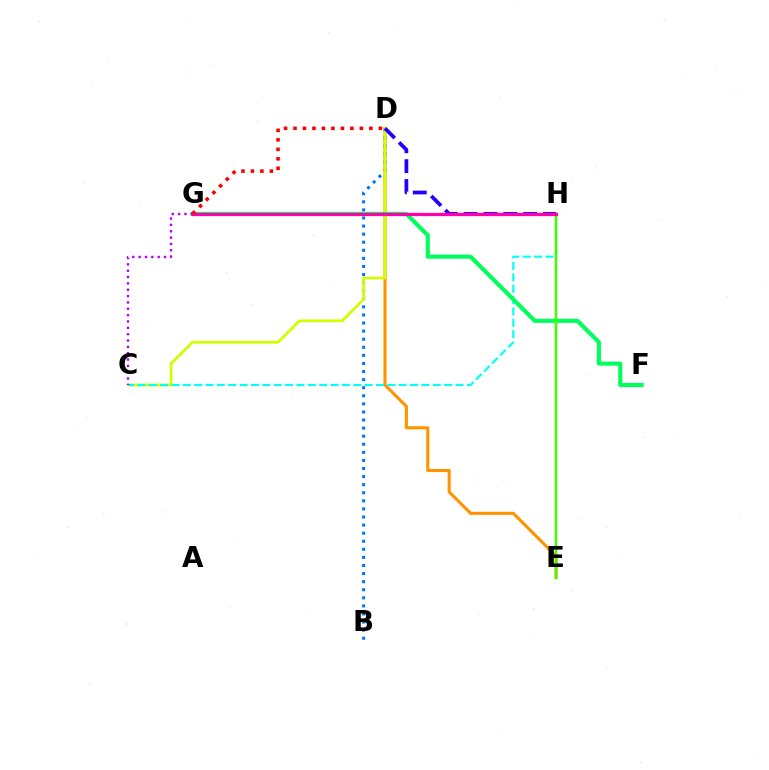{('D', 'E'): [{'color': '#ff9400', 'line_style': 'solid', 'thickness': 2.22}], ('B', 'D'): [{'color': '#0074ff', 'line_style': 'dotted', 'thickness': 2.2}], ('C', 'D'): [{'color': '#d1ff00', 'line_style': 'solid', 'thickness': 2.0}], ('D', 'H'): [{'color': '#2500ff', 'line_style': 'dashed', 'thickness': 2.7}], ('C', 'H'): [{'color': '#00fff6', 'line_style': 'dashed', 'thickness': 1.54}], ('F', 'G'): [{'color': '#00ff5c', 'line_style': 'solid', 'thickness': 2.96}], ('C', 'G'): [{'color': '#b900ff', 'line_style': 'dotted', 'thickness': 1.72}], ('E', 'H'): [{'color': '#3dff00', 'line_style': 'solid', 'thickness': 1.8}], ('G', 'H'): [{'color': '#ff00ac', 'line_style': 'solid', 'thickness': 2.35}], ('D', 'G'): [{'color': '#ff0000', 'line_style': 'dotted', 'thickness': 2.58}]}